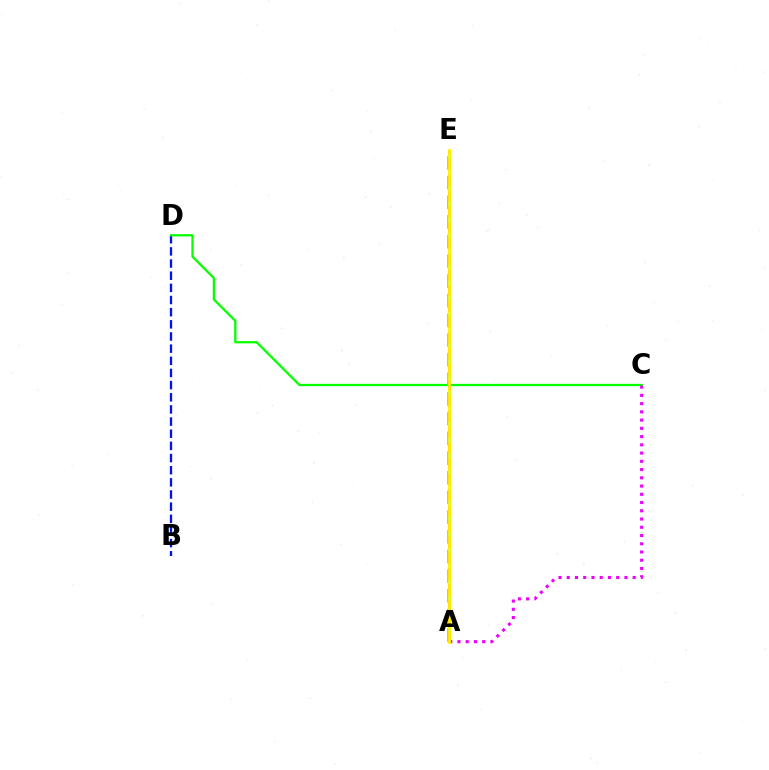{('B', 'D'): [{'color': '#0010ff', 'line_style': 'dashed', 'thickness': 1.65}], ('C', 'D'): [{'color': '#08ff00', 'line_style': 'solid', 'thickness': 1.64}], ('A', 'C'): [{'color': '#ee00ff', 'line_style': 'dotted', 'thickness': 2.24}], ('A', 'E'): [{'color': '#00fff6', 'line_style': 'dashed', 'thickness': 2.67}, {'color': '#ff0000', 'line_style': 'dashed', 'thickness': 2.14}, {'color': '#fcf500', 'line_style': 'solid', 'thickness': 2.06}]}